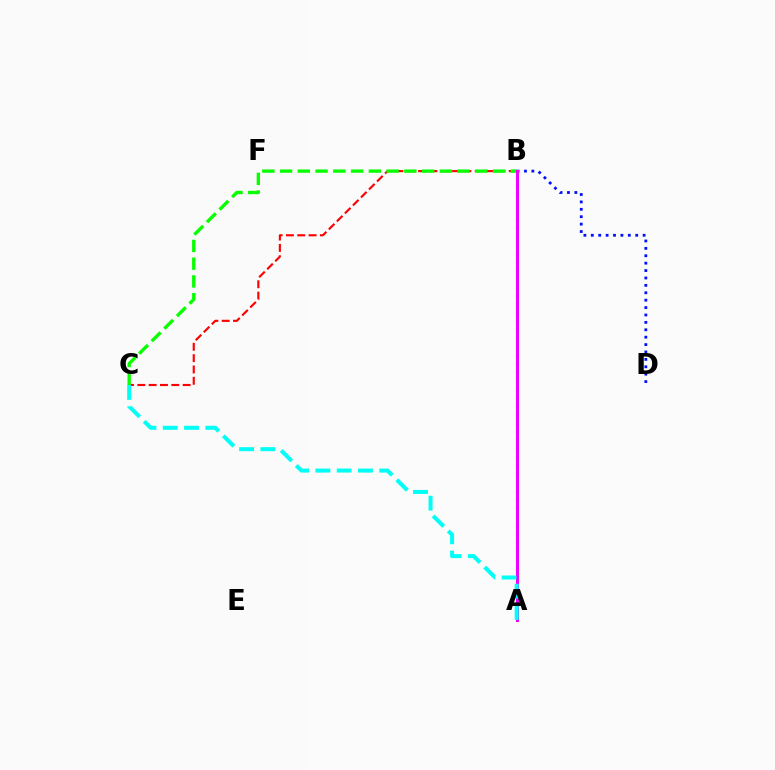{('A', 'B'): [{'color': '#fcf500', 'line_style': 'dotted', 'thickness': 2.31}, {'color': '#ee00ff', 'line_style': 'solid', 'thickness': 2.2}], ('B', 'C'): [{'color': '#ff0000', 'line_style': 'dashed', 'thickness': 1.54}, {'color': '#08ff00', 'line_style': 'dashed', 'thickness': 2.41}], ('B', 'D'): [{'color': '#0010ff', 'line_style': 'dotted', 'thickness': 2.01}], ('A', 'C'): [{'color': '#00fff6', 'line_style': 'dashed', 'thickness': 2.89}]}